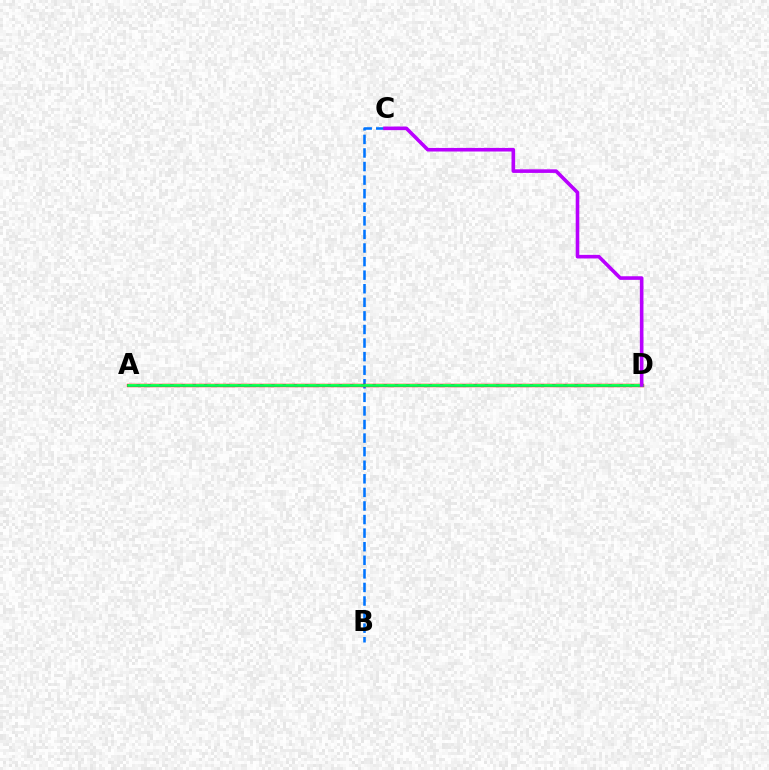{('B', 'C'): [{'color': '#0074ff', 'line_style': 'dashed', 'thickness': 1.84}], ('A', 'D'): [{'color': '#ff0000', 'line_style': 'solid', 'thickness': 2.44}, {'color': '#d1ff00', 'line_style': 'dashed', 'thickness': 1.53}, {'color': '#00ff5c', 'line_style': 'solid', 'thickness': 1.93}], ('C', 'D'): [{'color': '#b900ff', 'line_style': 'solid', 'thickness': 2.59}]}